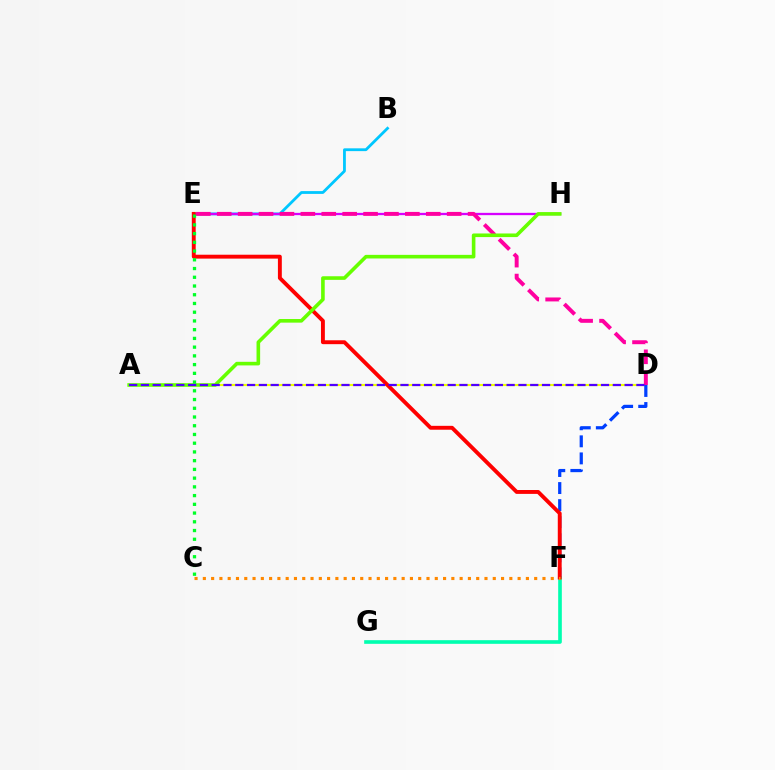{('A', 'D'): [{'color': '#eeff00', 'line_style': 'solid', 'thickness': 1.53}, {'color': '#4f00ff', 'line_style': 'dashed', 'thickness': 1.6}], ('D', 'F'): [{'color': '#003fff', 'line_style': 'dashed', 'thickness': 2.32}], ('B', 'E'): [{'color': '#00c7ff', 'line_style': 'solid', 'thickness': 2.02}], ('F', 'G'): [{'color': '#00ffaf', 'line_style': 'solid', 'thickness': 2.62}], ('E', 'H'): [{'color': '#d600ff', 'line_style': 'solid', 'thickness': 1.65}], ('D', 'E'): [{'color': '#ff00a0', 'line_style': 'dashed', 'thickness': 2.84}], ('E', 'F'): [{'color': '#ff0000', 'line_style': 'solid', 'thickness': 2.8}], ('A', 'H'): [{'color': '#66ff00', 'line_style': 'solid', 'thickness': 2.6}], ('C', 'E'): [{'color': '#00ff27', 'line_style': 'dotted', 'thickness': 2.37}], ('C', 'F'): [{'color': '#ff8800', 'line_style': 'dotted', 'thickness': 2.25}]}